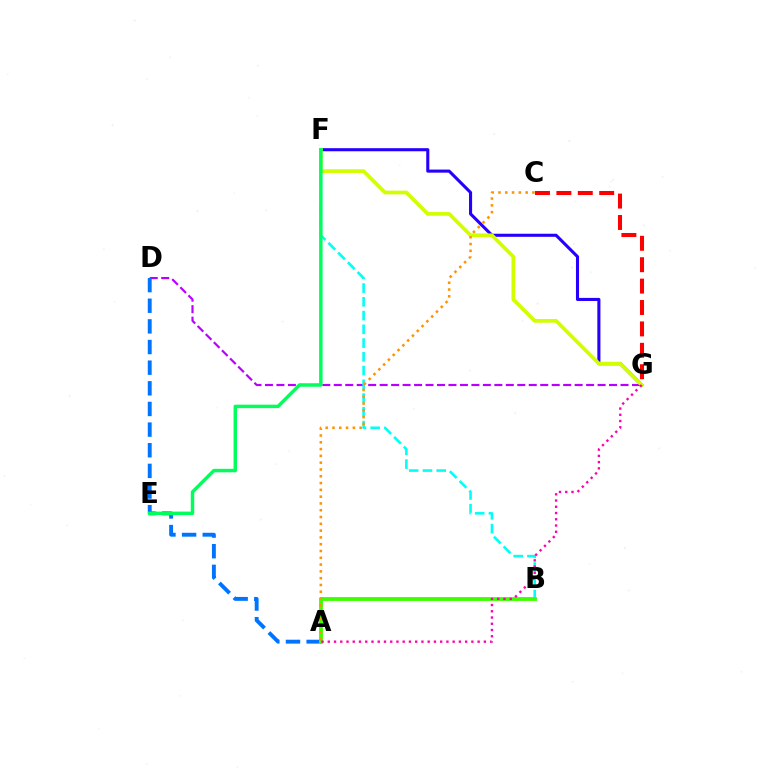{('F', 'G'): [{'color': '#2500ff', 'line_style': 'solid', 'thickness': 2.22}, {'color': '#d1ff00', 'line_style': 'solid', 'thickness': 2.66}], ('D', 'G'): [{'color': '#b900ff', 'line_style': 'dashed', 'thickness': 1.56}], ('A', 'D'): [{'color': '#0074ff', 'line_style': 'dashed', 'thickness': 2.8}], ('B', 'F'): [{'color': '#00fff6', 'line_style': 'dashed', 'thickness': 1.87}], ('C', 'G'): [{'color': '#ff0000', 'line_style': 'dashed', 'thickness': 2.91}], ('E', 'F'): [{'color': '#00ff5c', 'line_style': 'solid', 'thickness': 2.49}], ('A', 'B'): [{'color': '#3dff00', 'line_style': 'solid', 'thickness': 2.75}], ('A', 'C'): [{'color': '#ff9400', 'line_style': 'dotted', 'thickness': 1.85}], ('A', 'G'): [{'color': '#ff00ac', 'line_style': 'dotted', 'thickness': 1.7}]}